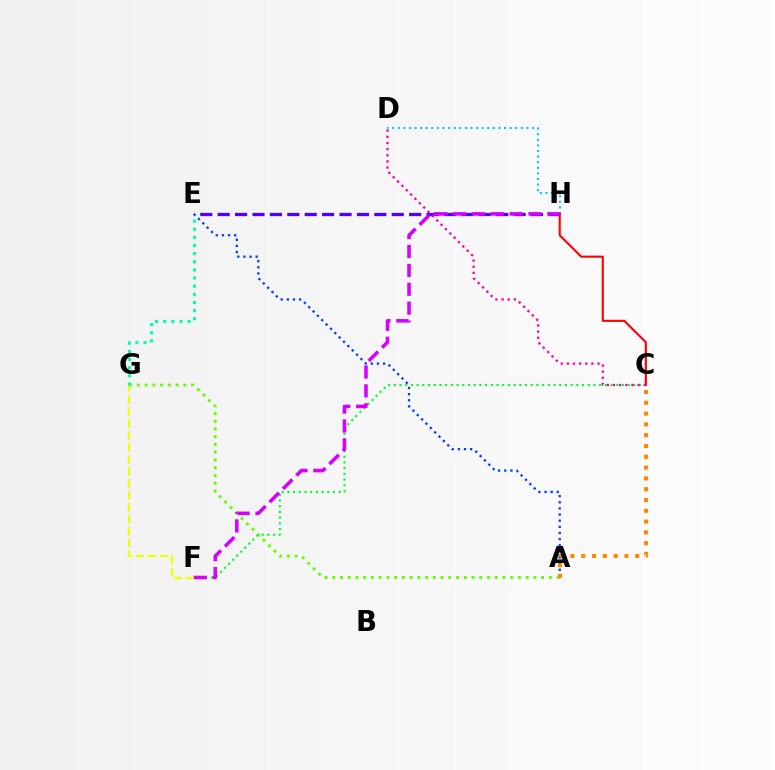{('A', 'G'): [{'color': '#66ff00', 'line_style': 'dotted', 'thickness': 2.1}], ('C', 'F'): [{'color': '#00ff27', 'line_style': 'dotted', 'thickness': 1.55}], ('D', 'H'): [{'color': '#00c7ff', 'line_style': 'dotted', 'thickness': 1.52}], ('E', 'H'): [{'color': '#4f00ff', 'line_style': 'dashed', 'thickness': 2.36}], ('C', 'H'): [{'color': '#ff0000', 'line_style': 'solid', 'thickness': 1.51}], ('A', 'E'): [{'color': '#003fff', 'line_style': 'dotted', 'thickness': 1.67}], ('F', 'H'): [{'color': '#d600ff', 'line_style': 'dashed', 'thickness': 2.56}], ('F', 'G'): [{'color': '#eeff00', 'line_style': 'dashed', 'thickness': 1.63}], ('C', 'D'): [{'color': '#ff00a0', 'line_style': 'dotted', 'thickness': 1.67}], ('E', 'G'): [{'color': '#00ffaf', 'line_style': 'dotted', 'thickness': 2.21}], ('A', 'C'): [{'color': '#ff8800', 'line_style': 'dotted', 'thickness': 2.93}]}